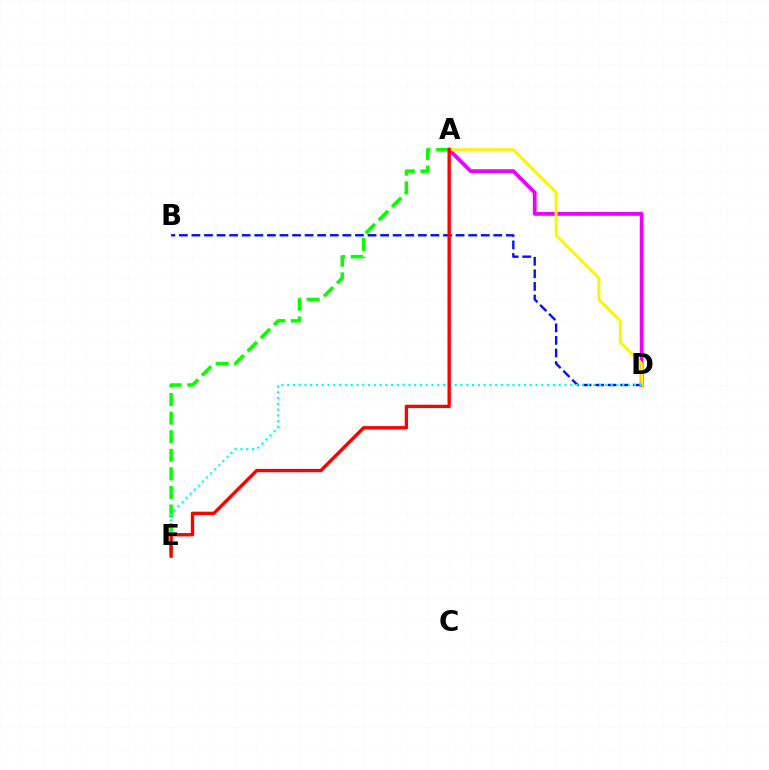{('A', 'D'): [{'color': '#ee00ff', 'line_style': 'solid', 'thickness': 2.73}, {'color': '#fcf500', 'line_style': 'solid', 'thickness': 2.11}], ('A', 'E'): [{'color': '#08ff00', 'line_style': 'dashed', 'thickness': 2.53}, {'color': '#ff0000', 'line_style': 'solid', 'thickness': 2.41}], ('B', 'D'): [{'color': '#0010ff', 'line_style': 'dashed', 'thickness': 1.71}], ('D', 'E'): [{'color': '#00fff6', 'line_style': 'dotted', 'thickness': 1.57}]}